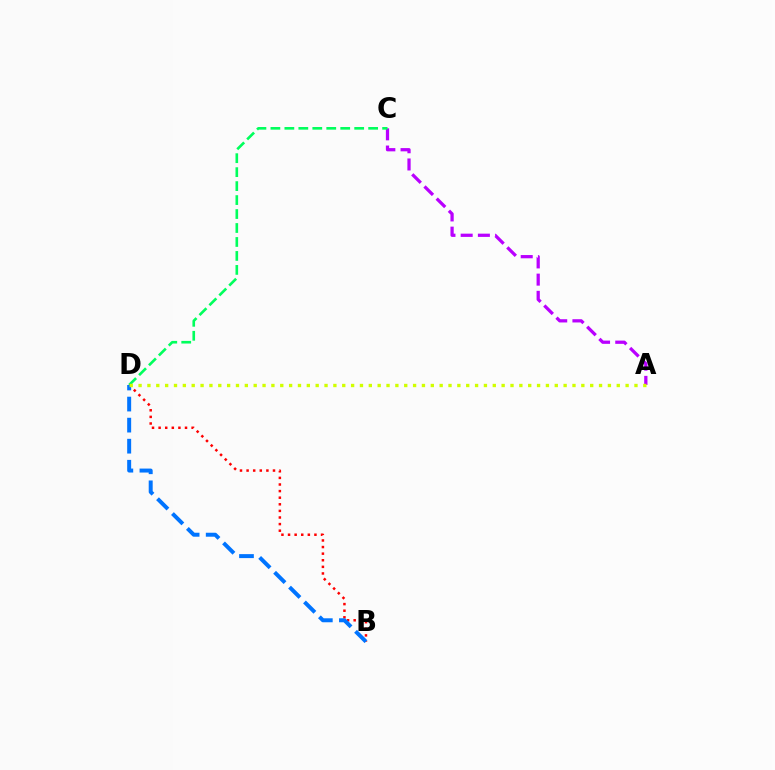{('A', 'C'): [{'color': '#b900ff', 'line_style': 'dashed', 'thickness': 2.34}], ('C', 'D'): [{'color': '#00ff5c', 'line_style': 'dashed', 'thickness': 1.9}], ('B', 'D'): [{'color': '#ff0000', 'line_style': 'dotted', 'thickness': 1.79}, {'color': '#0074ff', 'line_style': 'dashed', 'thickness': 2.86}], ('A', 'D'): [{'color': '#d1ff00', 'line_style': 'dotted', 'thickness': 2.41}]}